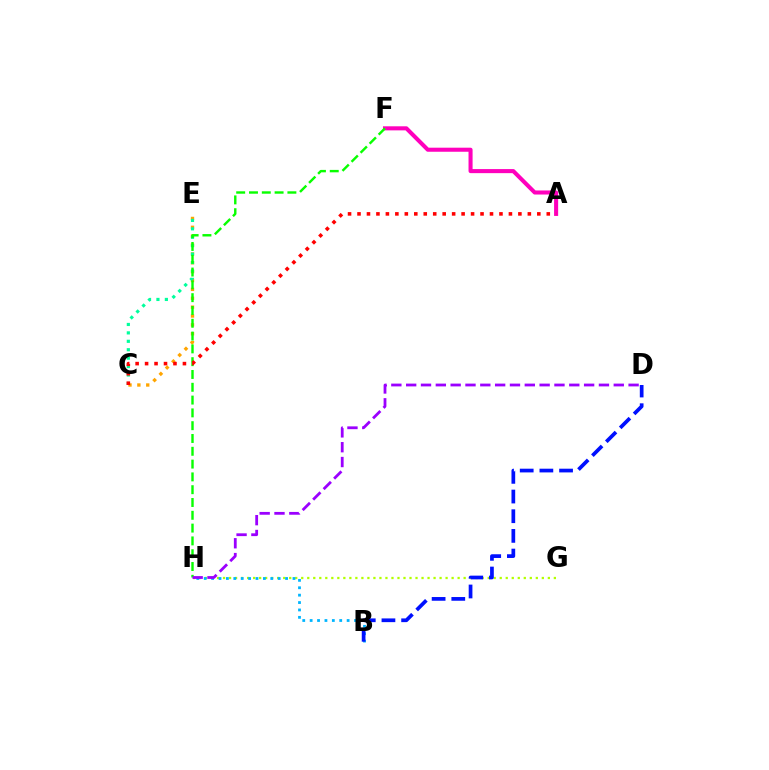{('C', 'E'): [{'color': '#ffa500', 'line_style': 'dotted', 'thickness': 2.41}, {'color': '#00ff9d', 'line_style': 'dotted', 'thickness': 2.29}], ('A', 'F'): [{'color': '#ff00bd', 'line_style': 'solid', 'thickness': 2.93}], ('G', 'H'): [{'color': '#b3ff00', 'line_style': 'dotted', 'thickness': 1.63}], ('F', 'H'): [{'color': '#08ff00', 'line_style': 'dashed', 'thickness': 1.74}], ('B', 'H'): [{'color': '#00b5ff', 'line_style': 'dotted', 'thickness': 2.01}], ('A', 'C'): [{'color': '#ff0000', 'line_style': 'dotted', 'thickness': 2.57}], ('B', 'D'): [{'color': '#0010ff', 'line_style': 'dashed', 'thickness': 2.67}], ('D', 'H'): [{'color': '#9b00ff', 'line_style': 'dashed', 'thickness': 2.01}]}